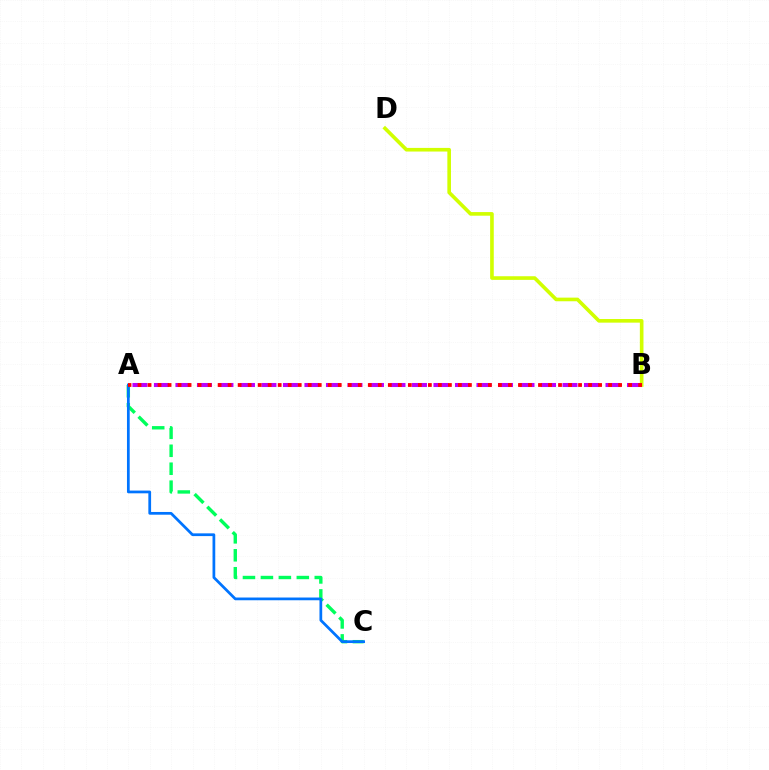{('A', 'C'): [{'color': '#00ff5c', 'line_style': 'dashed', 'thickness': 2.44}, {'color': '#0074ff', 'line_style': 'solid', 'thickness': 1.97}], ('B', 'D'): [{'color': '#d1ff00', 'line_style': 'solid', 'thickness': 2.61}], ('A', 'B'): [{'color': '#b900ff', 'line_style': 'dashed', 'thickness': 2.92}, {'color': '#ff0000', 'line_style': 'dotted', 'thickness': 2.72}]}